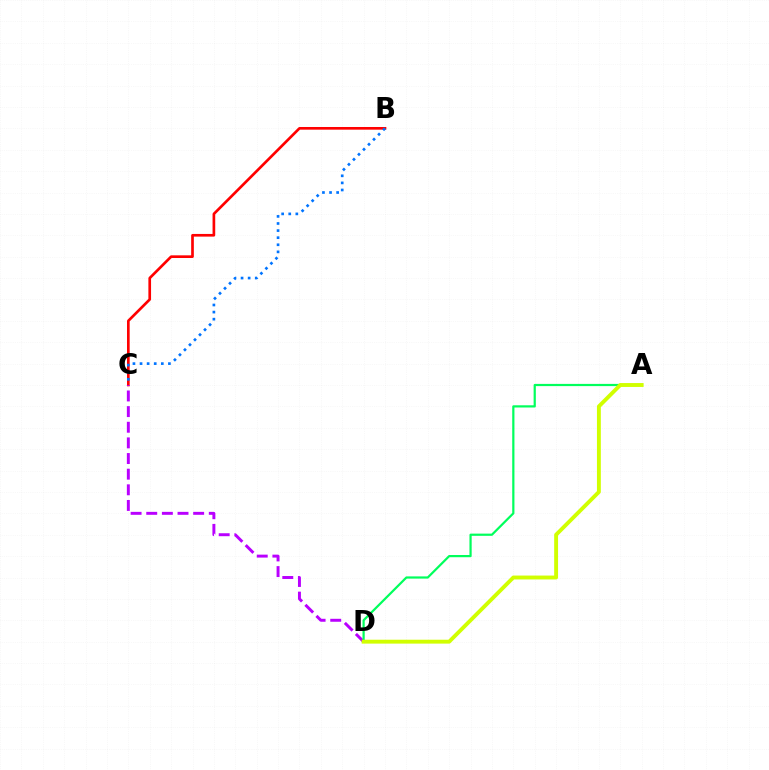{('B', 'C'): [{'color': '#ff0000', 'line_style': 'solid', 'thickness': 1.92}, {'color': '#0074ff', 'line_style': 'dotted', 'thickness': 1.93}], ('C', 'D'): [{'color': '#b900ff', 'line_style': 'dashed', 'thickness': 2.12}], ('A', 'D'): [{'color': '#00ff5c', 'line_style': 'solid', 'thickness': 1.59}, {'color': '#d1ff00', 'line_style': 'solid', 'thickness': 2.8}]}